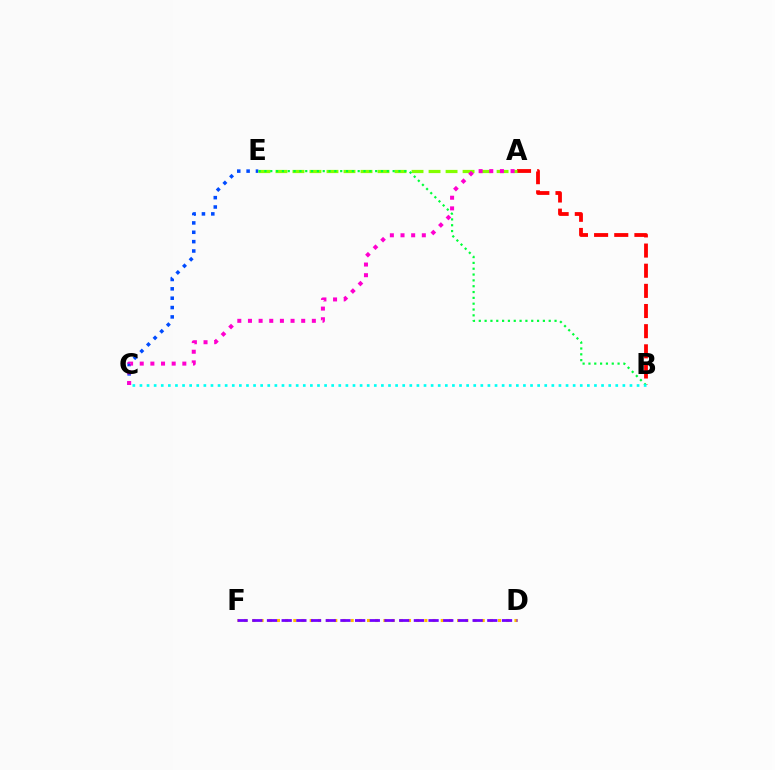{('D', 'F'): [{'color': '#ffbd00', 'line_style': 'dotted', 'thickness': 2.23}, {'color': '#7200ff', 'line_style': 'dashed', 'thickness': 2.0}], ('A', 'B'): [{'color': '#ff0000', 'line_style': 'dashed', 'thickness': 2.74}], ('C', 'E'): [{'color': '#004bff', 'line_style': 'dotted', 'thickness': 2.54}], ('A', 'E'): [{'color': '#84ff00', 'line_style': 'dashed', 'thickness': 2.31}], ('B', 'E'): [{'color': '#00ff39', 'line_style': 'dotted', 'thickness': 1.58}], ('A', 'C'): [{'color': '#ff00cf', 'line_style': 'dotted', 'thickness': 2.89}], ('B', 'C'): [{'color': '#00fff6', 'line_style': 'dotted', 'thickness': 1.93}]}